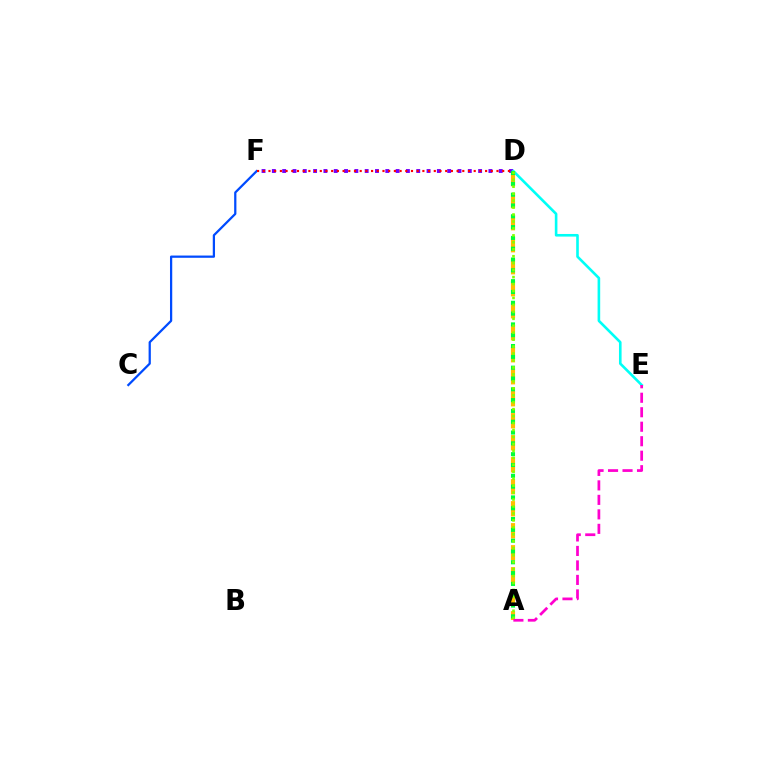{('D', 'F'): [{'color': '#7200ff', 'line_style': 'dotted', 'thickness': 2.8}, {'color': '#ff0000', 'line_style': 'dotted', 'thickness': 1.55}], ('D', 'E'): [{'color': '#00fff6', 'line_style': 'solid', 'thickness': 1.88}], ('A', 'D'): [{'color': '#ffbd00', 'line_style': 'dashed', 'thickness': 2.99}, {'color': '#00ff39', 'line_style': 'dotted', 'thickness': 2.94}, {'color': '#84ff00', 'line_style': 'dotted', 'thickness': 1.89}], ('C', 'F'): [{'color': '#004bff', 'line_style': 'solid', 'thickness': 1.62}], ('A', 'E'): [{'color': '#ff00cf', 'line_style': 'dashed', 'thickness': 1.97}]}